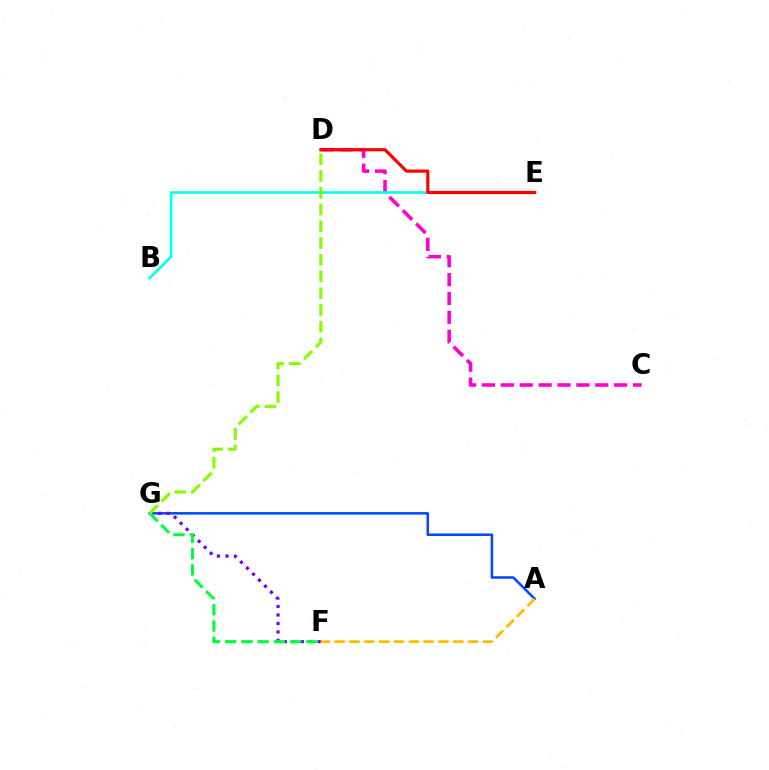{('A', 'G'): [{'color': '#004bff', 'line_style': 'solid', 'thickness': 1.84}], ('F', 'G'): [{'color': '#7200ff', 'line_style': 'dotted', 'thickness': 2.31}, {'color': '#00ff39', 'line_style': 'dashed', 'thickness': 2.21}], ('C', 'D'): [{'color': '#ff00cf', 'line_style': 'dashed', 'thickness': 2.56}], ('B', 'E'): [{'color': '#00fff6', 'line_style': 'solid', 'thickness': 1.88}], ('D', 'E'): [{'color': '#ff0000', 'line_style': 'solid', 'thickness': 2.28}], ('D', 'G'): [{'color': '#84ff00', 'line_style': 'dashed', 'thickness': 2.28}], ('A', 'F'): [{'color': '#ffbd00', 'line_style': 'dashed', 'thickness': 2.01}]}